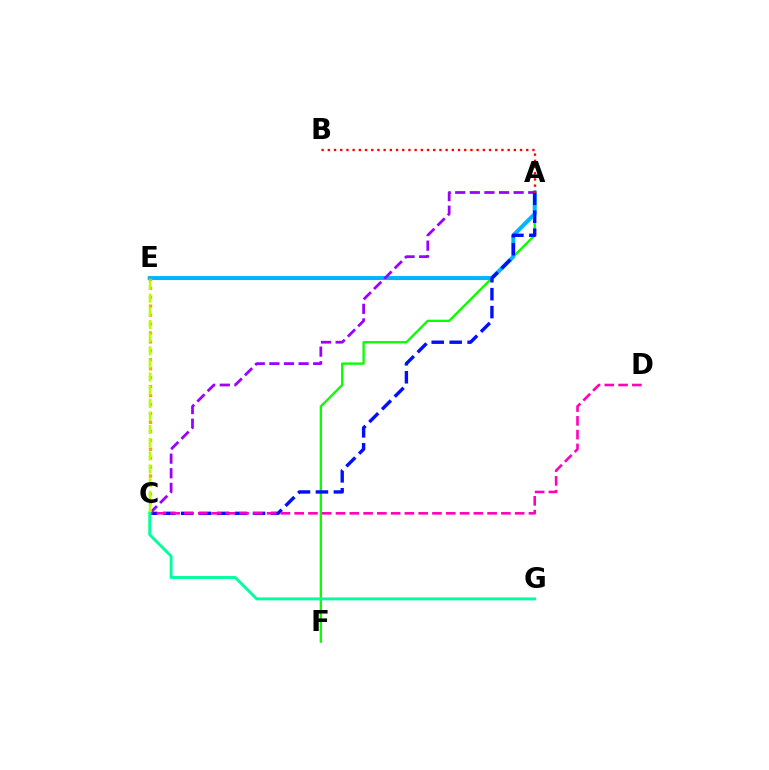{('A', 'F'): [{'color': '#08ff00', 'line_style': 'solid', 'thickness': 1.68}], ('A', 'E'): [{'color': '#00b5ff', 'line_style': 'solid', 'thickness': 2.88}], ('A', 'C'): [{'color': '#9b00ff', 'line_style': 'dashed', 'thickness': 1.98}, {'color': '#0010ff', 'line_style': 'dashed', 'thickness': 2.44}], ('C', 'E'): [{'color': '#ffa500', 'line_style': 'dotted', 'thickness': 2.43}, {'color': '#b3ff00', 'line_style': 'dashed', 'thickness': 1.78}], ('C', 'D'): [{'color': '#ff00bd', 'line_style': 'dashed', 'thickness': 1.87}], ('C', 'G'): [{'color': '#00ff9d', 'line_style': 'solid', 'thickness': 2.08}], ('A', 'B'): [{'color': '#ff0000', 'line_style': 'dotted', 'thickness': 1.68}]}